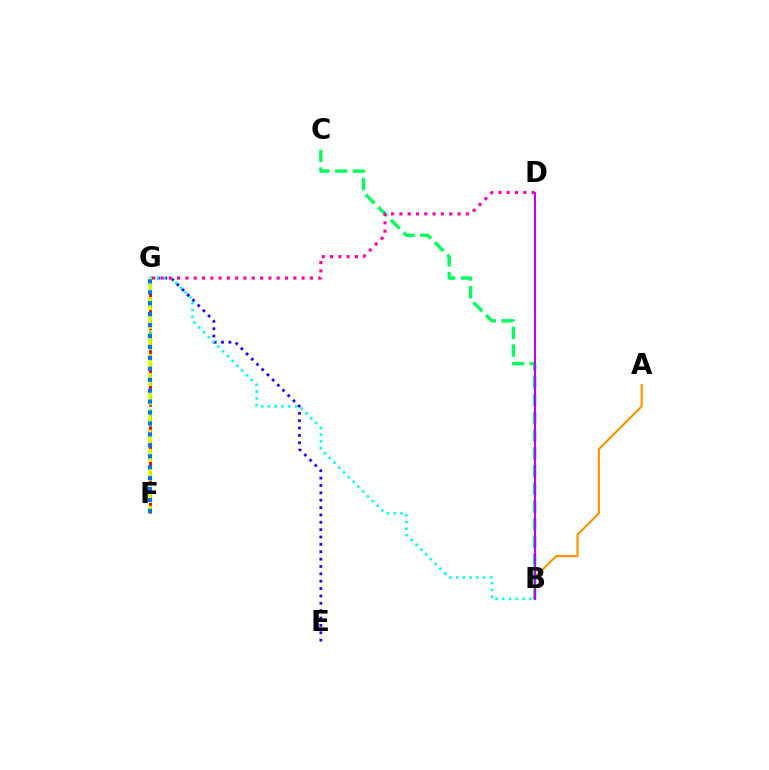{('E', 'G'): [{'color': '#2500ff', 'line_style': 'dotted', 'thickness': 2.0}], ('F', 'G'): [{'color': '#3dff00', 'line_style': 'dotted', 'thickness': 2.12}, {'color': '#ff0000', 'line_style': 'dashed', 'thickness': 2.07}, {'color': '#d1ff00', 'line_style': 'dashed', 'thickness': 2.58}, {'color': '#0074ff', 'line_style': 'dotted', 'thickness': 2.97}], ('B', 'G'): [{'color': '#00fff6', 'line_style': 'dotted', 'thickness': 1.84}], ('B', 'C'): [{'color': '#00ff5c', 'line_style': 'dashed', 'thickness': 2.41}], ('D', 'G'): [{'color': '#ff00ac', 'line_style': 'dotted', 'thickness': 2.26}], ('A', 'B'): [{'color': '#ff9400', 'line_style': 'solid', 'thickness': 1.54}], ('B', 'D'): [{'color': '#b900ff', 'line_style': 'solid', 'thickness': 1.51}]}